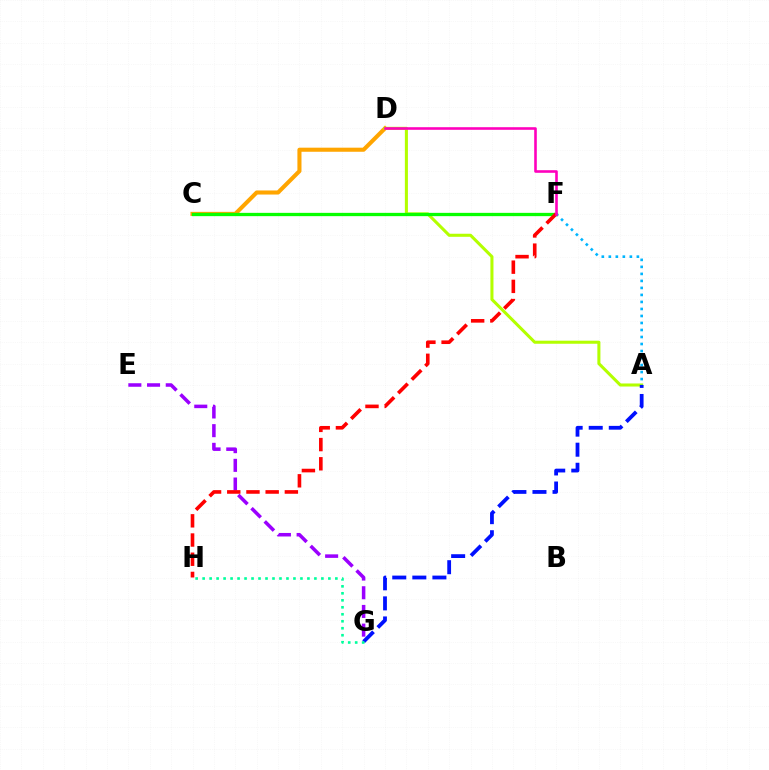{('E', 'G'): [{'color': '#9b00ff', 'line_style': 'dashed', 'thickness': 2.54}], ('C', 'D'): [{'color': '#ffa500', 'line_style': 'solid', 'thickness': 2.94}], ('A', 'D'): [{'color': '#b3ff00', 'line_style': 'solid', 'thickness': 2.2}], ('A', 'G'): [{'color': '#0010ff', 'line_style': 'dashed', 'thickness': 2.73}], ('C', 'F'): [{'color': '#08ff00', 'line_style': 'solid', 'thickness': 2.37}], ('A', 'F'): [{'color': '#00b5ff', 'line_style': 'dotted', 'thickness': 1.9}], ('F', 'H'): [{'color': '#ff0000', 'line_style': 'dashed', 'thickness': 2.61}], ('G', 'H'): [{'color': '#00ff9d', 'line_style': 'dotted', 'thickness': 1.9}], ('D', 'F'): [{'color': '#ff00bd', 'line_style': 'solid', 'thickness': 1.87}]}